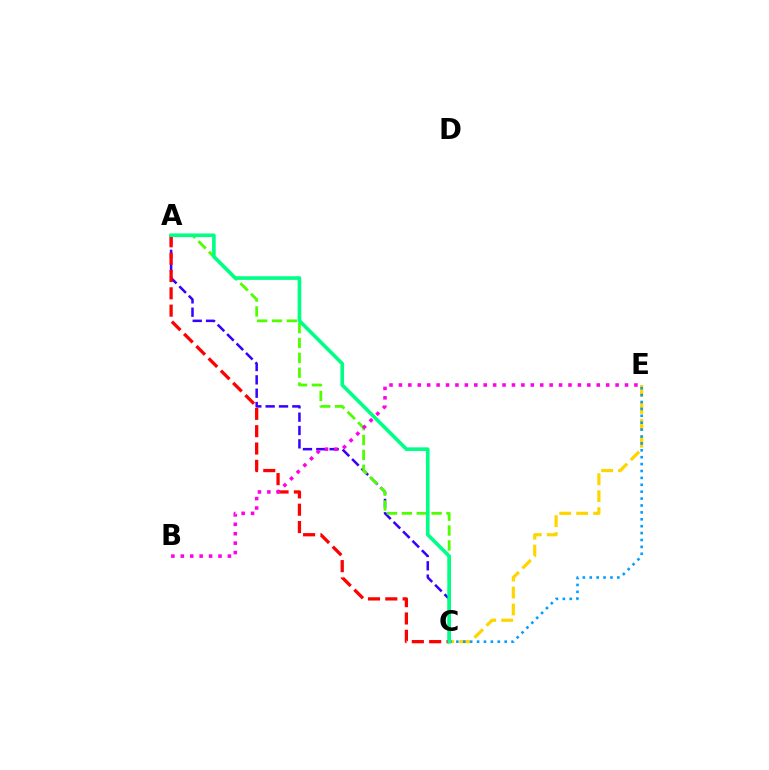{('A', 'C'): [{'color': '#3700ff', 'line_style': 'dashed', 'thickness': 1.81}, {'color': '#4fff00', 'line_style': 'dashed', 'thickness': 2.02}, {'color': '#ff0000', 'line_style': 'dashed', 'thickness': 2.35}, {'color': '#00ff86', 'line_style': 'solid', 'thickness': 2.62}], ('C', 'E'): [{'color': '#ffd500', 'line_style': 'dashed', 'thickness': 2.3}, {'color': '#009eff', 'line_style': 'dotted', 'thickness': 1.87}], ('B', 'E'): [{'color': '#ff00ed', 'line_style': 'dotted', 'thickness': 2.56}]}